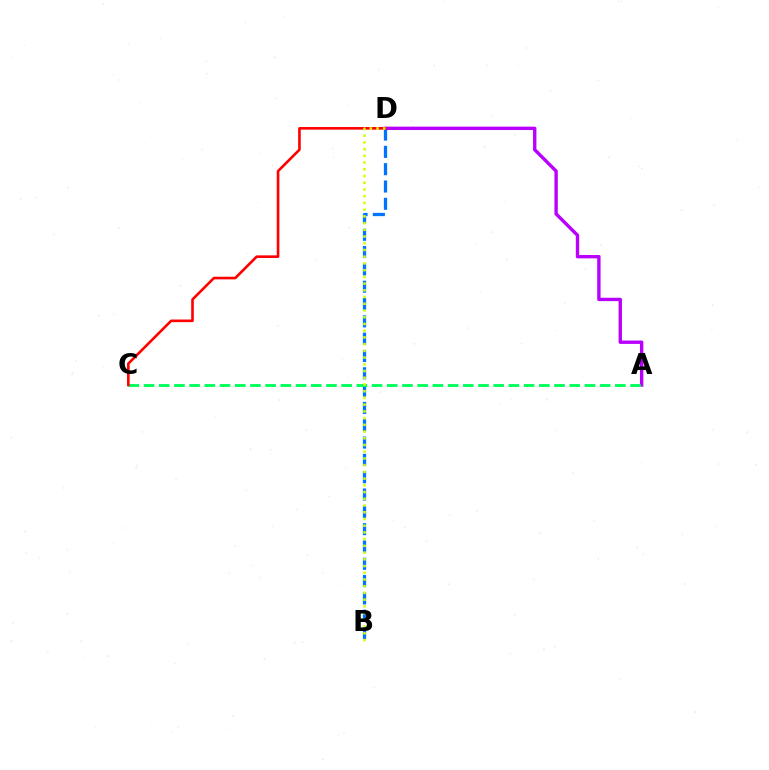{('B', 'D'): [{'color': '#0074ff', 'line_style': 'dashed', 'thickness': 2.35}, {'color': '#d1ff00', 'line_style': 'dotted', 'thickness': 1.83}], ('A', 'D'): [{'color': '#b900ff', 'line_style': 'solid', 'thickness': 2.43}], ('A', 'C'): [{'color': '#00ff5c', 'line_style': 'dashed', 'thickness': 2.07}], ('C', 'D'): [{'color': '#ff0000', 'line_style': 'solid', 'thickness': 1.89}]}